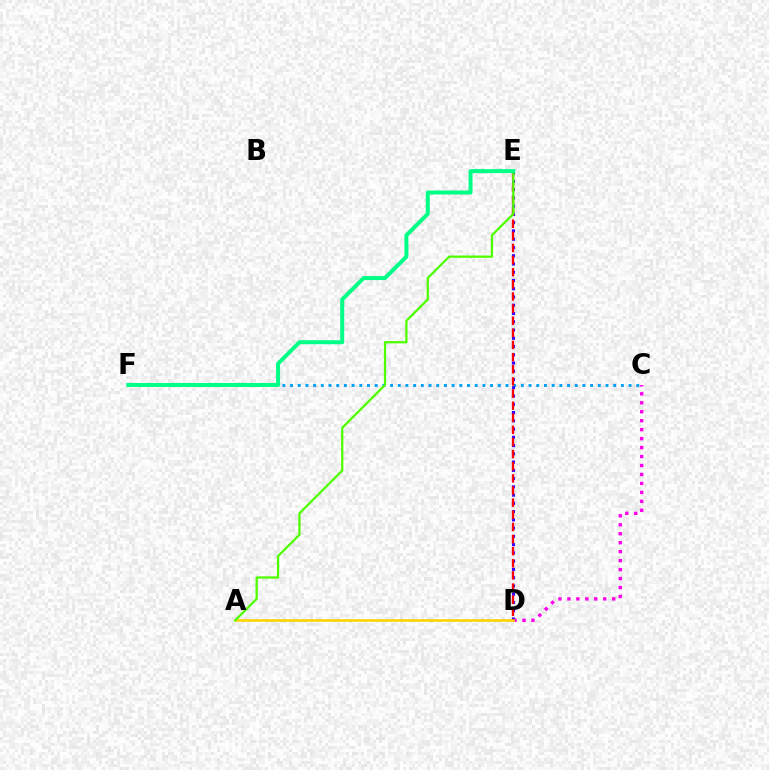{('C', 'D'): [{'color': '#ff00ed', 'line_style': 'dotted', 'thickness': 2.44}], ('C', 'F'): [{'color': '#009eff', 'line_style': 'dotted', 'thickness': 2.09}], ('D', 'E'): [{'color': '#3700ff', 'line_style': 'dotted', 'thickness': 2.24}, {'color': '#ff0000', 'line_style': 'dashed', 'thickness': 1.65}], ('A', 'D'): [{'color': '#ffd500', 'line_style': 'solid', 'thickness': 1.92}], ('A', 'E'): [{'color': '#4fff00', 'line_style': 'solid', 'thickness': 1.64}], ('E', 'F'): [{'color': '#00ff86', 'line_style': 'solid', 'thickness': 2.87}]}